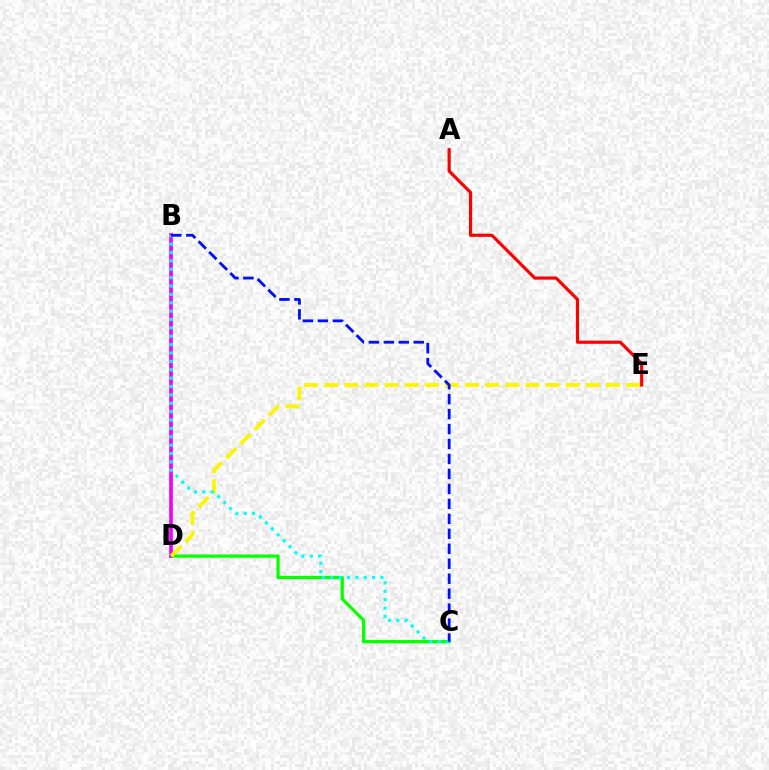{('C', 'D'): [{'color': '#08ff00', 'line_style': 'solid', 'thickness': 2.32}], ('B', 'D'): [{'color': '#ee00ff', 'line_style': 'solid', 'thickness': 2.61}], ('D', 'E'): [{'color': '#fcf500', 'line_style': 'dashed', 'thickness': 2.73}], ('A', 'E'): [{'color': '#ff0000', 'line_style': 'solid', 'thickness': 2.27}], ('B', 'C'): [{'color': '#00fff6', 'line_style': 'dotted', 'thickness': 2.28}, {'color': '#0010ff', 'line_style': 'dashed', 'thickness': 2.03}]}